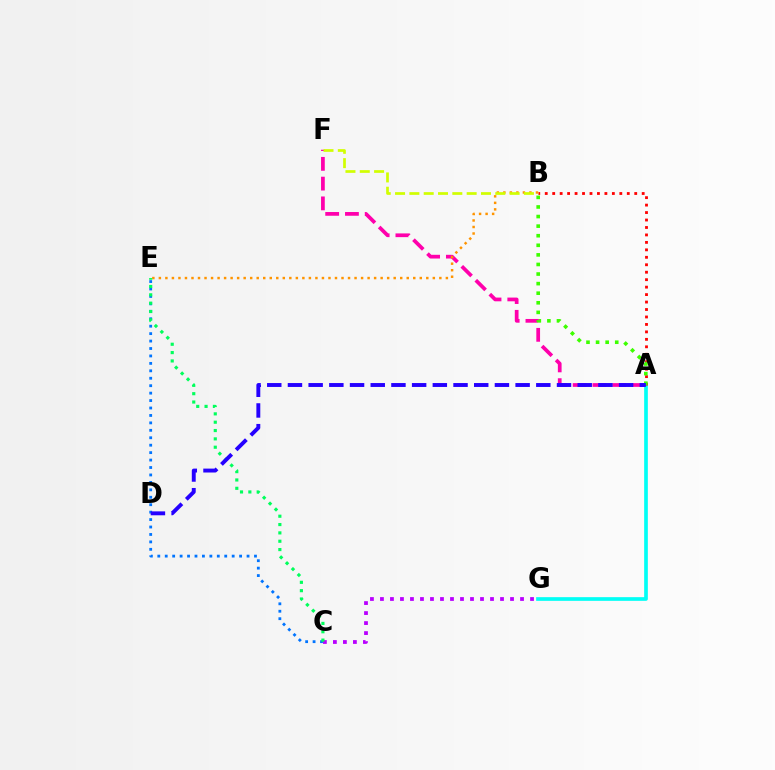{('A', 'F'): [{'color': '#ff00ac', 'line_style': 'dashed', 'thickness': 2.68}], ('A', 'G'): [{'color': '#00fff6', 'line_style': 'solid', 'thickness': 2.65}], ('C', 'G'): [{'color': '#b900ff', 'line_style': 'dotted', 'thickness': 2.72}], ('B', 'E'): [{'color': '#ff9400', 'line_style': 'dotted', 'thickness': 1.77}], ('B', 'F'): [{'color': '#d1ff00', 'line_style': 'dashed', 'thickness': 1.95}], ('C', 'E'): [{'color': '#0074ff', 'line_style': 'dotted', 'thickness': 2.02}, {'color': '#00ff5c', 'line_style': 'dotted', 'thickness': 2.27}], ('A', 'B'): [{'color': '#ff0000', 'line_style': 'dotted', 'thickness': 2.03}, {'color': '#3dff00', 'line_style': 'dotted', 'thickness': 2.6}], ('A', 'D'): [{'color': '#2500ff', 'line_style': 'dashed', 'thickness': 2.81}]}